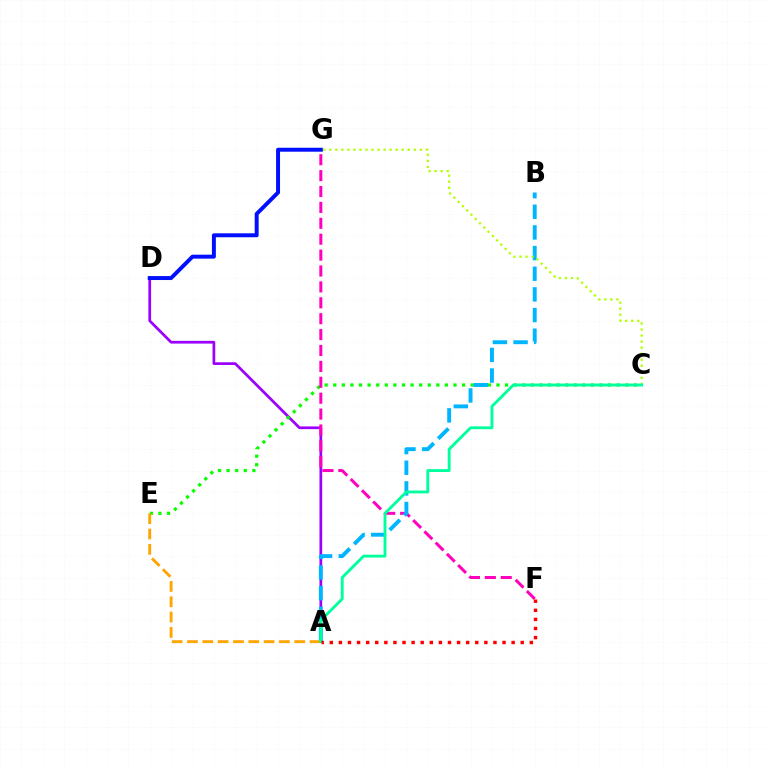{('A', 'D'): [{'color': '#9b00ff', 'line_style': 'solid', 'thickness': 1.96}], ('C', 'E'): [{'color': '#08ff00', 'line_style': 'dotted', 'thickness': 2.33}], ('D', 'G'): [{'color': '#0010ff', 'line_style': 'solid', 'thickness': 2.84}], ('F', 'G'): [{'color': '#ff00bd', 'line_style': 'dashed', 'thickness': 2.16}], ('A', 'B'): [{'color': '#00b5ff', 'line_style': 'dashed', 'thickness': 2.81}], ('C', 'G'): [{'color': '#b3ff00', 'line_style': 'dotted', 'thickness': 1.64}], ('A', 'E'): [{'color': '#ffa500', 'line_style': 'dashed', 'thickness': 2.08}], ('A', 'C'): [{'color': '#00ff9d', 'line_style': 'solid', 'thickness': 2.07}], ('A', 'F'): [{'color': '#ff0000', 'line_style': 'dotted', 'thickness': 2.47}]}